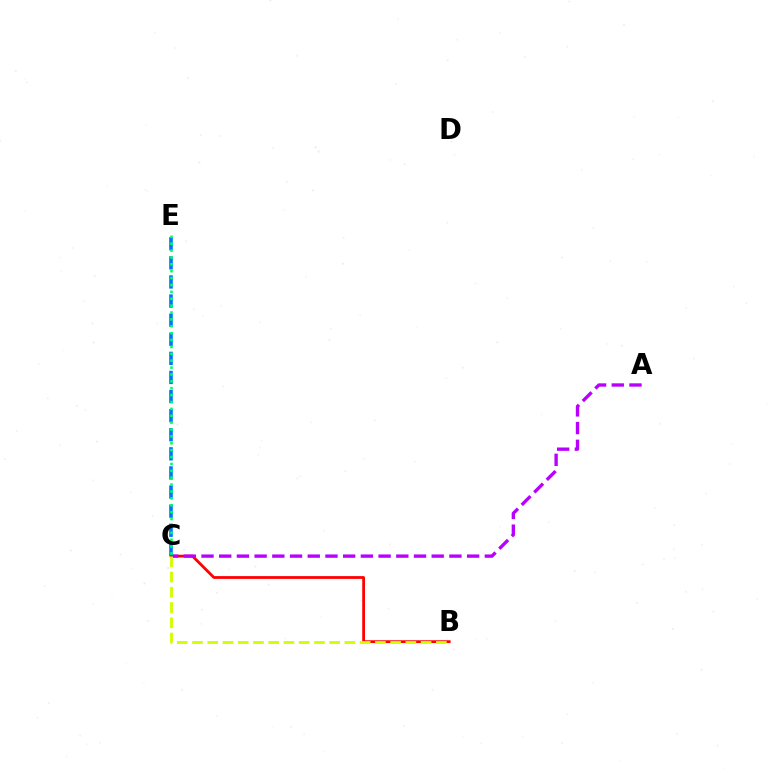{('B', 'C'): [{'color': '#ff0000', 'line_style': 'solid', 'thickness': 2.0}, {'color': '#d1ff00', 'line_style': 'dashed', 'thickness': 2.07}], ('A', 'C'): [{'color': '#b900ff', 'line_style': 'dashed', 'thickness': 2.41}], ('C', 'E'): [{'color': '#0074ff', 'line_style': 'dashed', 'thickness': 2.59}, {'color': '#00ff5c', 'line_style': 'dotted', 'thickness': 1.87}]}